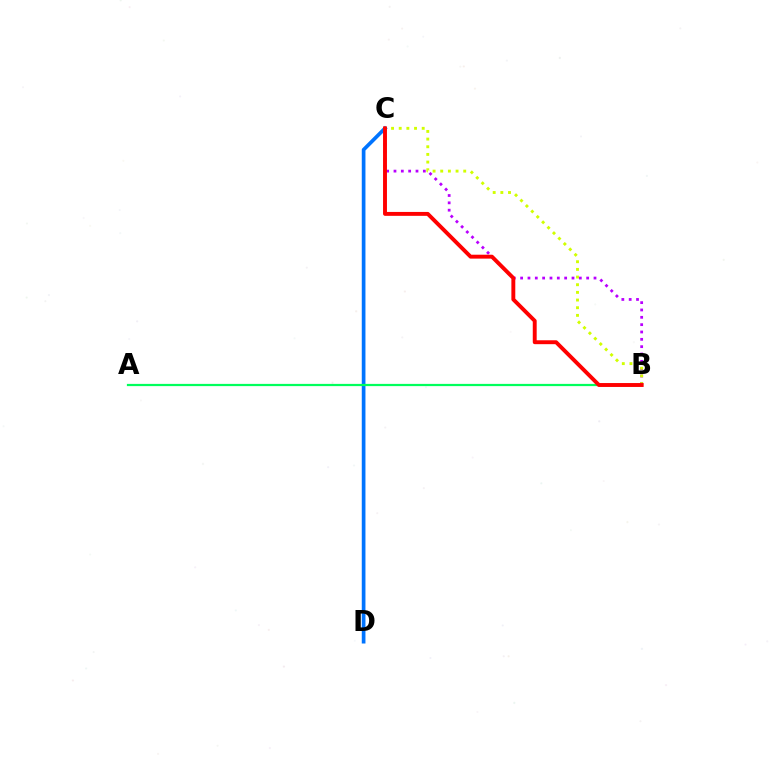{('B', 'C'): [{'color': '#b900ff', 'line_style': 'dotted', 'thickness': 1.99}, {'color': '#d1ff00', 'line_style': 'dotted', 'thickness': 2.08}, {'color': '#ff0000', 'line_style': 'solid', 'thickness': 2.81}], ('C', 'D'): [{'color': '#0074ff', 'line_style': 'solid', 'thickness': 2.65}], ('A', 'B'): [{'color': '#00ff5c', 'line_style': 'solid', 'thickness': 1.6}]}